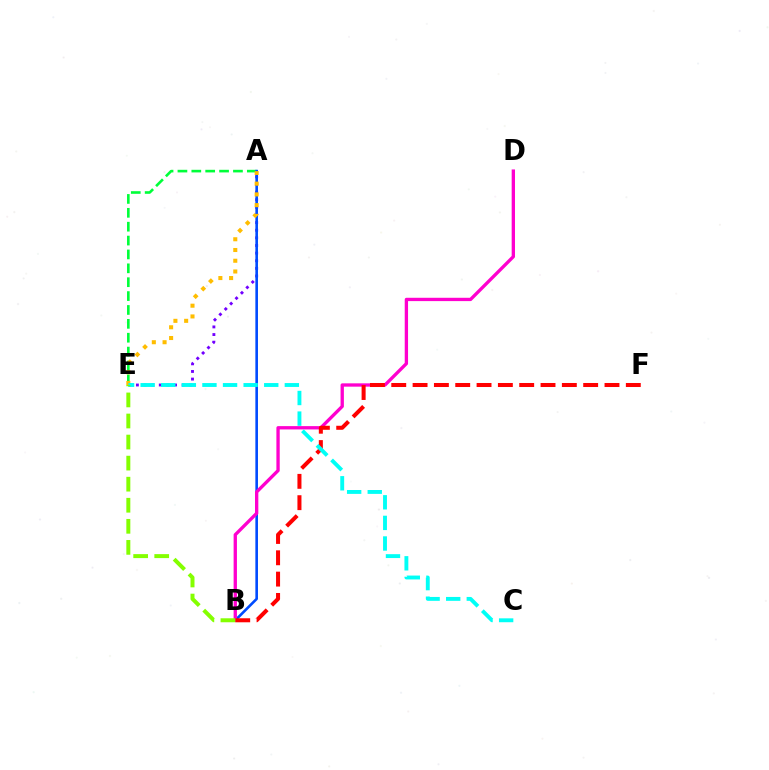{('A', 'E'): [{'color': '#7200ff', 'line_style': 'dotted', 'thickness': 2.07}, {'color': '#00ff39', 'line_style': 'dashed', 'thickness': 1.89}, {'color': '#ffbd00', 'line_style': 'dotted', 'thickness': 2.92}], ('A', 'B'): [{'color': '#004bff', 'line_style': 'solid', 'thickness': 1.89}], ('B', 'D'): [{'color': '#ff00cf', 'line_style': 'solid', 'thickness': 2.39}], ('B', 'F'): [{'color': '#ff0000', 'line_style': 'dashed', 'thickness': 2.9}], ('C', 'E'): [{'color': '#00fff6', 'line_style': 'dashed', 'thickness': 2.8}], ('B', 'E'): [{'color': '#84ff00', 'line_style': 'dashed', 'thickness': 2.86}]}